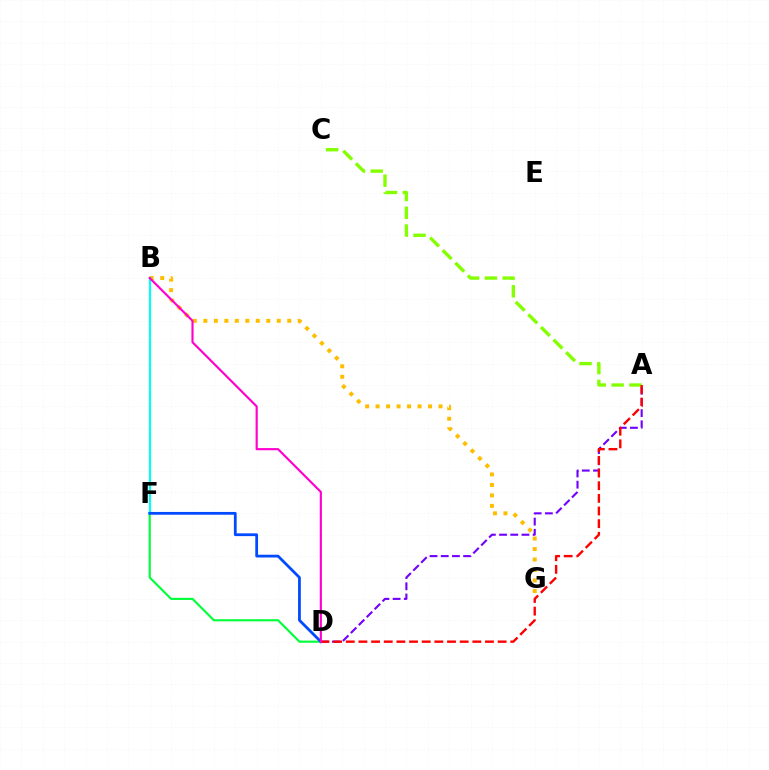{('D', 'F'): [{'color': '#00ff39', 'line_style': 'solid', 'thickness': 1.54}, {'color': '#004bff', 'line_style': 'solid', 'thickness': 2.0}], ('A', 'D'): [{'color': '#7200ff', 'line_style': 'dashed', 'thickness': 1.52}, {'color': '#ff0000', 'line_style': 'dashed', 'thickness': 1.72}], ('B', 'G'): [{'color': '#ffbd00', 'line_style': 'dotted', 'thickness': 2.85}], ('A', 'C'): [{'color': '#84ff00', 'line_style': 'dashed', 'thickness': 2.42}], ('B', 'F'): [{'color': '#00fff6', 'line_style': 'solid', 'thickness': 1.58}], ('B', 'D'): [{'color': '#ff00cf', 'line_style': 'solid', 'thickness': 1.55}]}